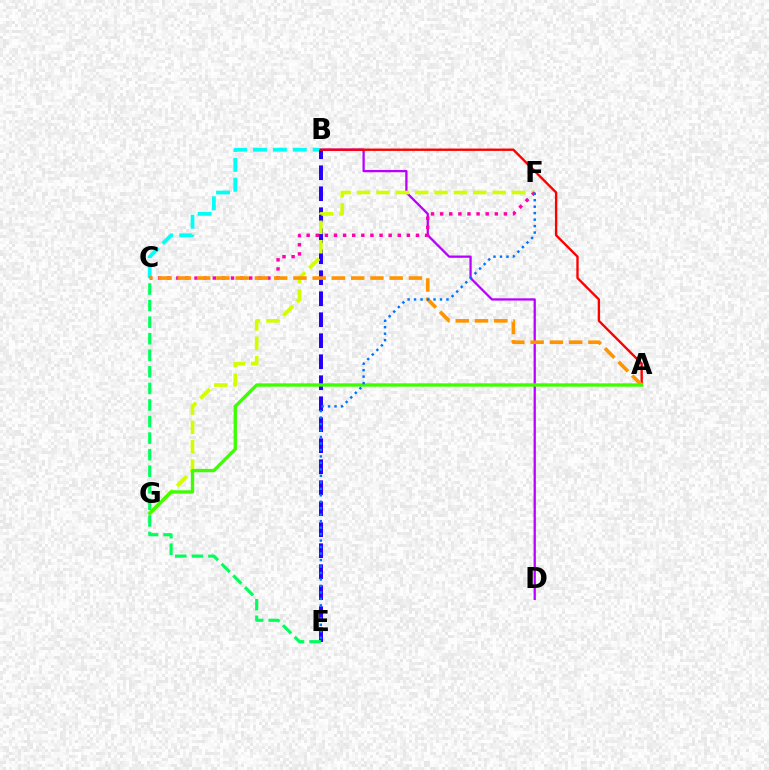{('B', 'D'): [{'color': '#b900ff', 'line_style': 'solid', 'thickness': 1.64}], ('B', 'C'): [{'color': '#00fff6', 'line_style': 'dashed', 'thickness': 2.71}], ('B', 'E'): [{'color': '#2500ff', 'line_style': 'dashed', 'thickness': 2.85}], ('F', 'G'): [{'color': '#d1ff00', 'line_style': 'dashed', 'thickness': 2.63}], ('A', 'B'): [{'color': '#ff0000', 'line_style': 'solid', 'thickness': 1.7}], ('C', 'F'): [{'color': '#ff00ac', 'line_style': 'dotted', 'thickness': 2.48}], ('A', 'C'): [{'color': '#ff9400', 'line_style': 'dashed', 'thickness': 2.62}], ('C', 'E'): [{'color': '#00ff5c', 'line_style': 'dashed', 'thickness': 2.25}], ('A', 'G'): [{'color': '#3dff00', 'line_style': 'solid', 'thickness': 2.4}], ('E', 'F'): [{'color': '#0074ff', 'line_style': 'dotted', 'thickness': 1.76}]}